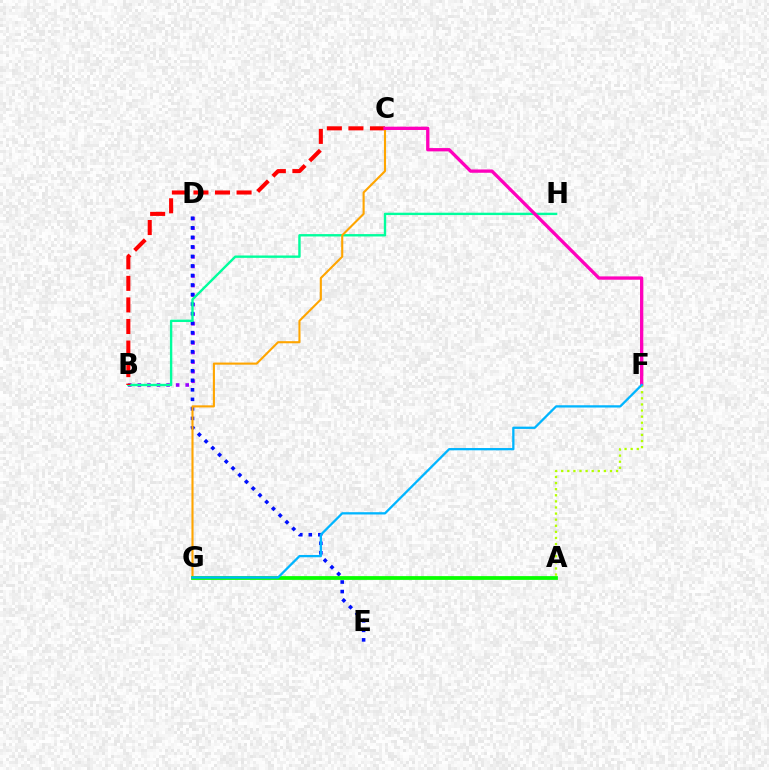{('B', 'D'): [{'color': '#9b00ff', 'line_style': 'dotted', 'thickness': 2.6}], ('D', 'E'): [{'color': '#0010ff', 'line_style': 'dotted', 'thickness': 2.59}], ('B', 'H'): [{'color': '#00ff9d', 'line_style': 'solid', 'thickness': 1.71}], ('B', 'C'): [{'color': '#ff0000', 'line_style': 'dashed', 'thickness': 2.93}], ('C', 'G'): [{'color': '#ffa500', 'line_style': 'solid', 'thickness': 1.52}], ('C', 'F'): [{'color': '#ff00bd', 'line_style': 'solid', 'thickness': 2.38}], ('A', 'F'): [{'color': '#b3ff00', 'line_style': 'dotted', 'thickness': 1.66}], ('A', 'G'): [{'color': '#08ff00', 'line_style': 'solid', 'thickness': 2.71}], ('F', 'G'): [{'color': '#00b5ff', 'line_style': 'solid', 'thickness': 1.65}]}